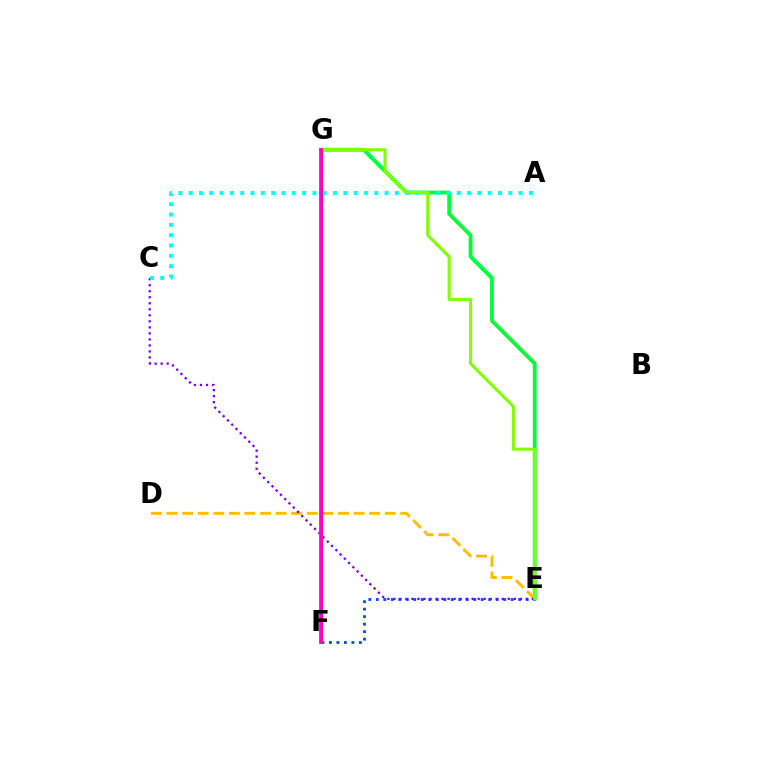{('E', 'G'): [{'color': '#00ff39', 'line_style': 'solid', 'thickness': 2.75}, {'color': '#84ff00', 'line_style': 'solid', 'thickness': 2.2}], ('E', 'F'): [{'color': '#004bff', 'line_style': 'dotted', 'thickness': 2.04}], ('D', 'E'): [{'color': '#ffbd00', 'line_style': 'dashed', 'thickness': 2.12}], ('C', 'E'): [{'color': '#7200ff', 'line_style': 'dotted', 'thickness': 1.64}], ('A', 'C'): [{'color': '#00fff6', 'line_style': 'dotted', 'thickness': 2.8}], ('F', 'G'): [{'color': '#ff0000', 'line_style': 'solid', 'thickness': 2.11}, {'color': '#ff00cf', 'line_style': 'solid', 'thickness': 2.69}]}